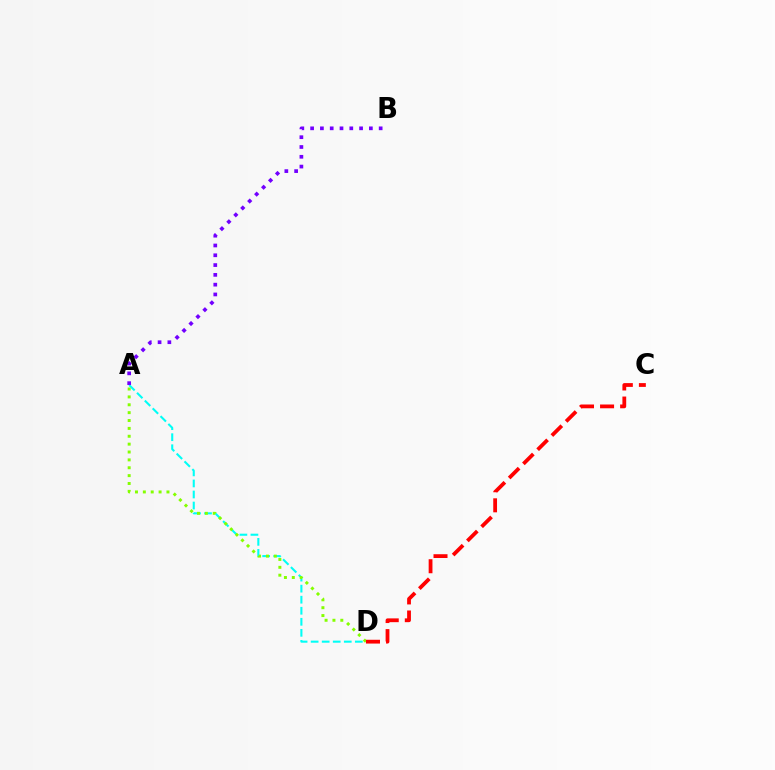{('A', 'D'): [{'color': '#00fff6', 'line_style': 'dashed', 'thickness': 1.5}, {'color': '#84ff00', 'line_style': 'dotted', 'thickness': 2.14}], ('C', 'D'): [{'color': '#ff0000', 'line_style': 'dashed', 'thickness': 2.73}], ('A', 'B'): [{'color': '#7200ff', 'line_style': 'dotted', 'thickness': 2.66}]}